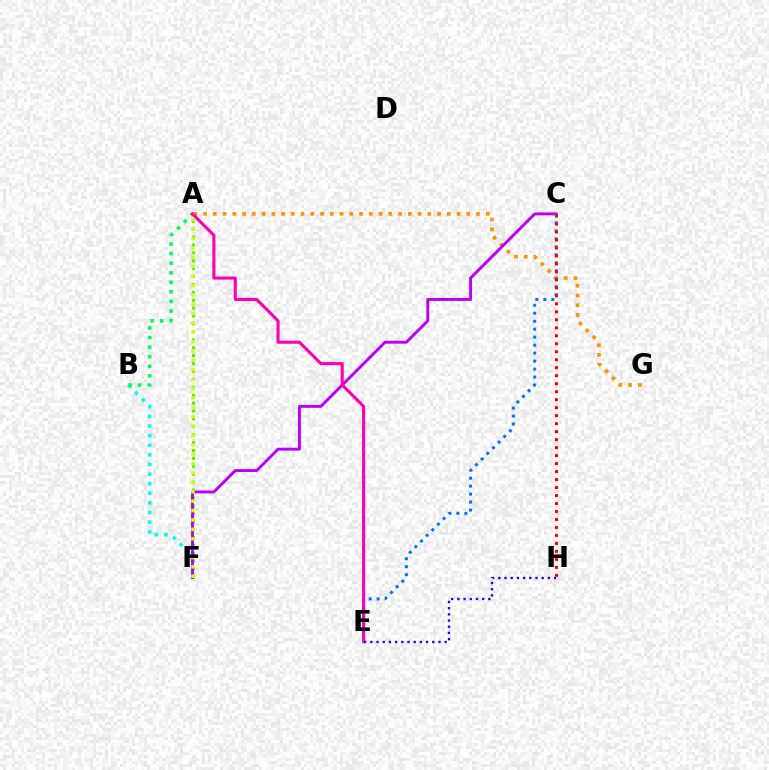{('B', 'F'): [{'color': '#00fff6', 'line_style': 'dotted', 'thickness': 2.61}], ('A', 'B'): [{'color': '#00ff5c', 'line_style': 'dotted', 'thickness': 2.6}], ('A', 'G'): [{'color': '#ff9400', 'line_style': 'dotted', 'thickness': 2.65}], ('A', 'F'): [{'color': '#3dff00', 'line_style': 'dotted', 'thickness': 2.15}, {'color': '#d1ff00', 'line_style': 'dotted', 'thickness': 2.55}], ('C', 'F'): [{'color': '#b900ff', 'line_style': 'solid', 'thickness': 2.09}], ('C', 'E'): [{'color': '#0074ff', 'line_style': 'dotted', 'thickness': 2.17}], ('A', 'E'): [{'color': '#ff00ac', 'line_style': 'solid', 'thickness': 2.2}], ('C', 'H'): [{'color': '#ff0000', 'line_style': 'dotted', 'thickness': 2.17}], ('E', 'H'): [{'color': '#2500ff', 'line_style': 'dotted', 'thickness': 1.68}]}